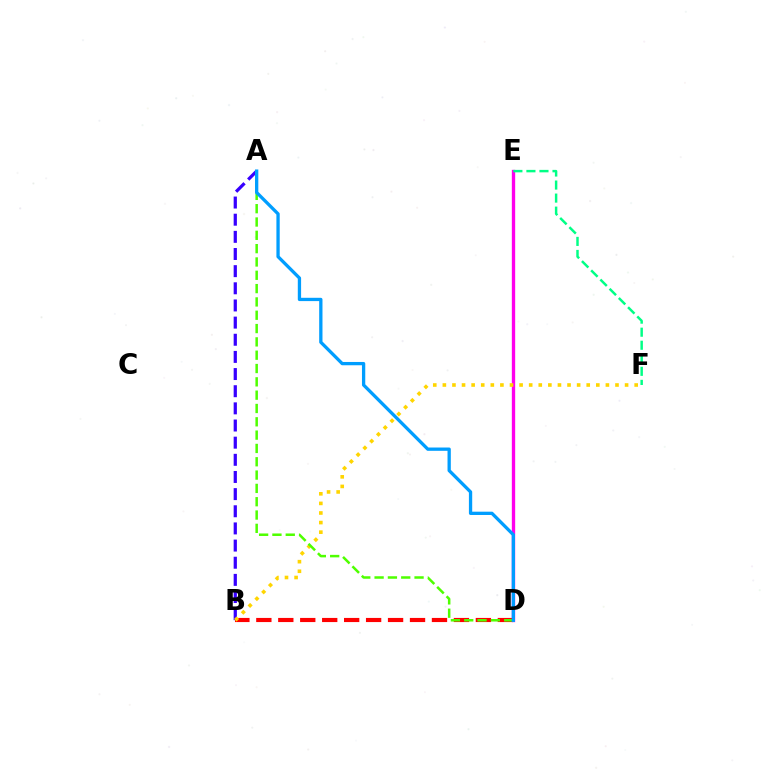{('A', 'B'): [{'color': '#3700ff', 'line_style': 'dashed', 'thickness': 2.33}], ('D', 'E'): [{'color': '#ff00ed', 'line_style': 'solid', 'thickness': 2.4}], ('B', 'D'): [{'color': '#ff0000', 'line_style': 'dashed', 'thickness': 2.98}], ('B', 'F'): [{'color': '#ffd500', 'line_style': 'dotted', 'thickness': 2.61}], ('A', 'D'): [{'color': '#4fff00', 'line_style': 'dashed', 'thickness': 1.81}, {'color': '#009eff', 'line_style': 'solid', 'thickness': 2.37}], ('E', 'F'): [{'color': '#00ff86', 'line_style': 'dashed', 'thickness': 1.77}]}